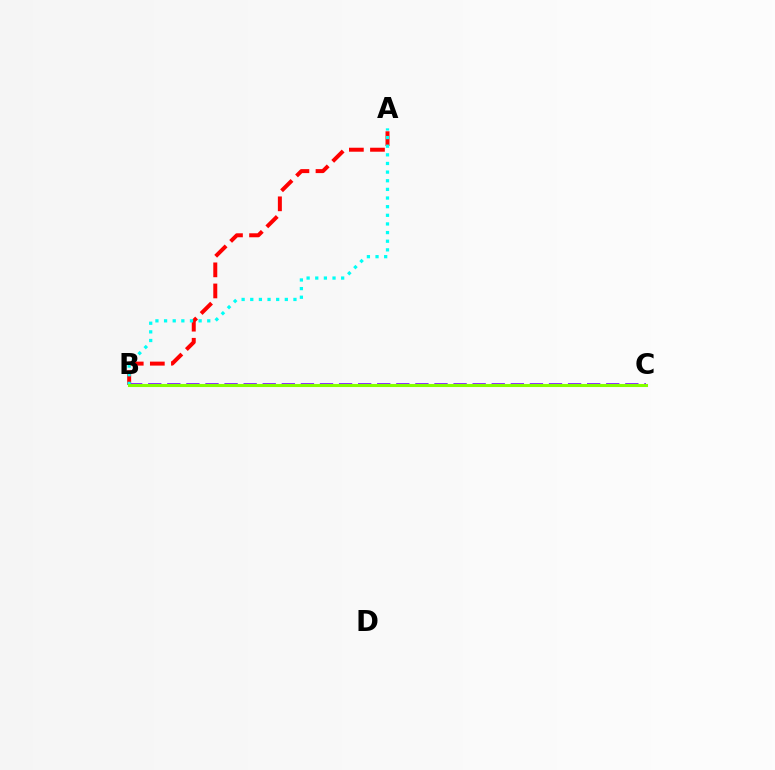{('A', 'B'): [{'color': '#ff0000', 'line_style': 'dashed', 'thickness': 2.87}, {'color': '#00fff6', 'line_style': 'dotted', 'thickness': 2.35}], ('B', 'C'): [{'color': '#7200ff', 'line_style': 'dashed', 'thickness': 2.59}, {'color': '#84ff00', 'line_style': 'solid', 'thickness': 2.21}]}